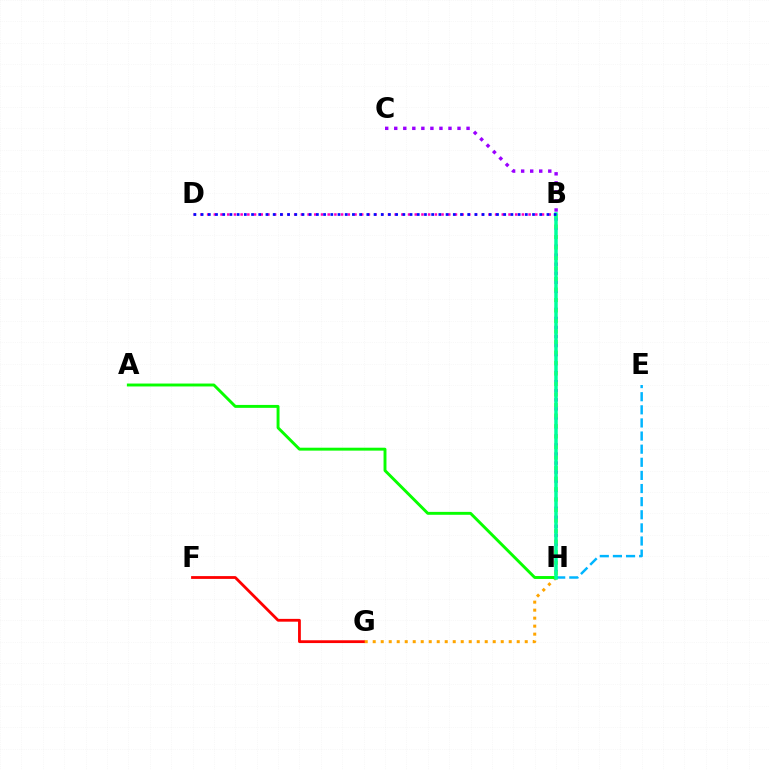{('F', 'G'): [{'color': '#ff0000', 'line_style': 'solid', 'thickness': 2.01}], ('C', 'H'): [{'color': '#9b00ff', 'line_style': 'dotted', 'thickness': 2.46}], ('G', 'H'): [{'color': '#ffa500', 'line_style': 'dotted', 'thickness': 2.17}], ('B', 'H'): [{'color': '#b3ff00', 'line_style': 'dotted', 'thickness': 2.85}, {'color': '#00ff9d', 'line_style': 'solid', 'thickness': 2.52}], ('E', 'H'): [{'color': '#00b5ff', 'line_style': 'dashed', 'thickness': 1.78}], ('B', 'D'): [{'color': '#ff00bd', 'line_style': 'dotted', 'thickness': 1.82}, {'color': '#0010ff', 'line_style': 'dotted', 'thickness': 1.96}], ('A', 'H'): [{'color': '#08ff00', 'line_style': 'solid', 'thickness': 2.1}]}